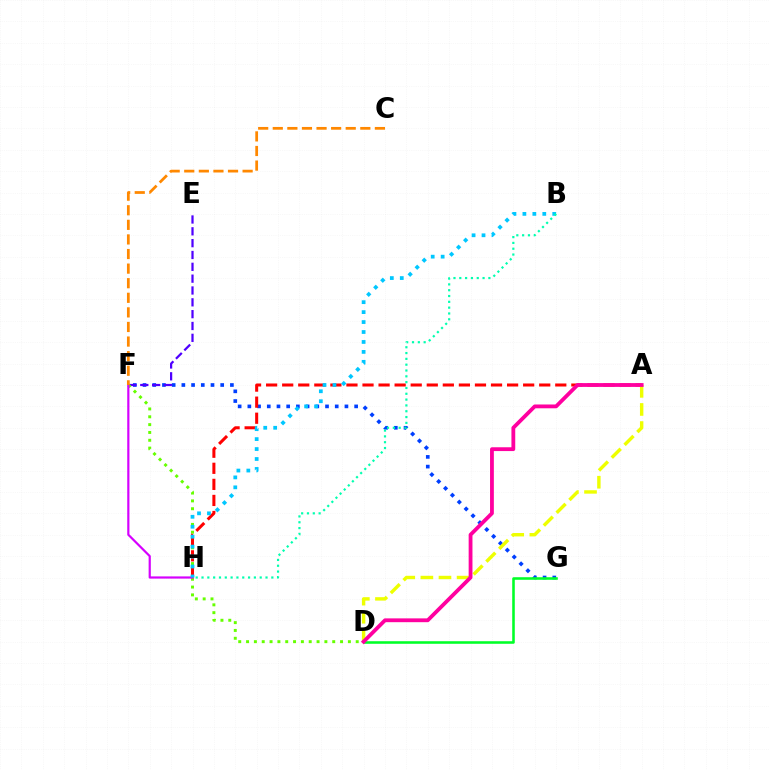{('F', 'G'): [{'color': '#003fff', 'line_style': 'dotted', 'thickness': 2.64}], ('E', 'F'): [{'color': '#4f00ff', 'line_style': 'dashed', 'thickness': 1.61}], ('D', 'F'): [{'color': '#66ff00', 'line_style': 'dotted', 'thickness': 2.13}], ('A', 'H'): [{'color': '#ff0000', 'line_style': 'dashed', 'thickness': 2.18}], ('F', 'H'): [{'color': '#d600ff', 'line_style': 'solid', 'thickness': 1.58}], ('C', 'F'): [{'color': '#ff8800', 'line_style': 'dashed', 'thickness': 1.98}], ('B', 'H'): [{'color': '#00c7ff', 'line_style': 'dotted', 'thickness': 2.7}, {'color': '#00ffaf', 'line_style': 'dotted', 'thickness': 1.58}], ('A', 'D'): [{'color': '#eeff00', 'line_style': 'dashed', 'thickness': 2.46}, {'color': '#ff00a0', 'line_style': 'solid', 'thickness': 2.74}], ('D', 'G'): [{'color': '#00ff27', 'line_style': 'solid', 'thickness': 1.85}]}